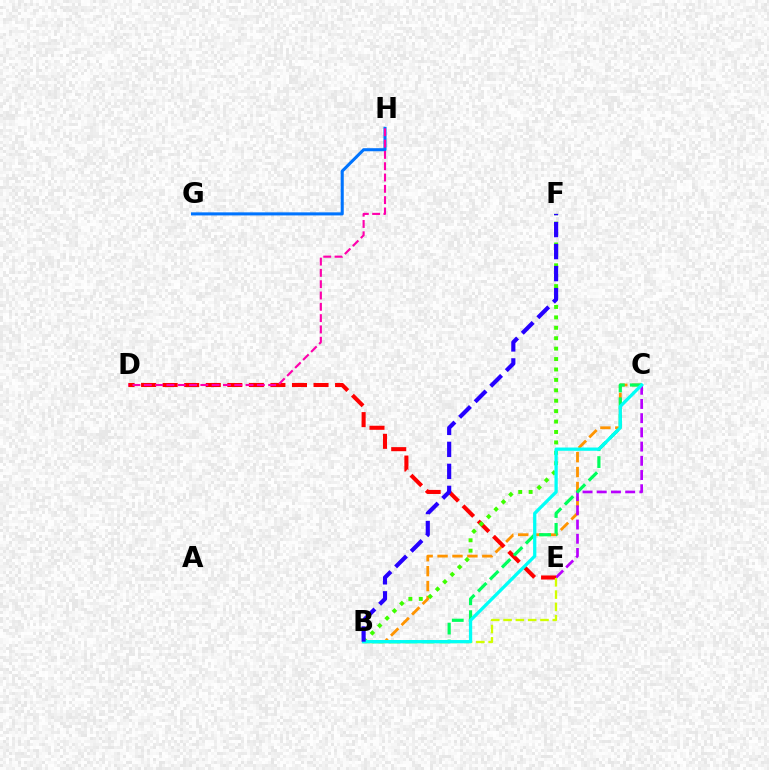{('B', 'C'): [{'color': '#ff9400', 'line_style': 'dashed', 'thickness': 2.03}, {'color': '#00ff5c', 'line_style': 'dashed', 'thickness': 2.3}, {'color': '#00fff6', 'line_style': 'solid', 'thickness': 2.35}], ('C', 'E'): [{'color': '#b900ff', 'line_style': 'dashed', 'thickness': 1.93}], ('D', 'E'): [{'color': '#ff0000', 'line_style': 'dashed', 'thickness': 2.93}], ('G', 'H'): [{'color': '#0074ff', 'line_style': 'solid', 'thickness': 2.21}], ('B', 'F'): [{'color': '#3dff00', 'line_style': 'dotted', 'thickness': 2.83}, {'color': '#2500ff', 'line_style': 'dashed', 'thickness': 2.99}], ('D', 'H'): [{'color': '#ff00ac', 'line_style': 'dashed', 'thickness': 1.54}], ('B', 'E'): [{'color': '#d1ff00', 'line_style': 'dashed', 'thickness': 1.67}]}